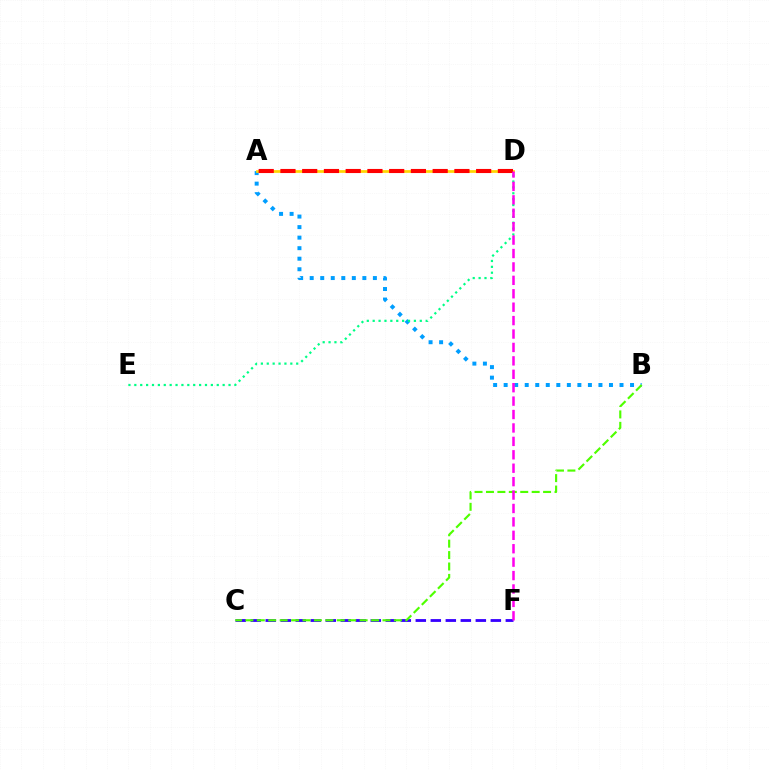{('C', 'F'): [{'color': '#3700ff', 'line_style': 'dashed', 'thickness': 2.04}], ('A', 'B'): [{'color': '#009eff', 'line_style': 'dotted', 'thickness': 2.86}], ('D', 'E'): [{'color': '#00ff86', 'line_style': 'dotted', 'thickness': 1.6}], ('A', 'D'): [{'color': '#ffd500', 'line_style': 'solid', 'thickness': 1.96}, {'color': '#ff0000', 'line_style': 'dashed', 'thickness': 2.95}], ('B', 'C'): [{'color': '#4fff00', 'line_style': 'dashed', 'thickness': 1.55}], ('D', 'F'): [{'color': '#ff00ed', 'line_style': 'dashed', 'thickness': 1.82}]}